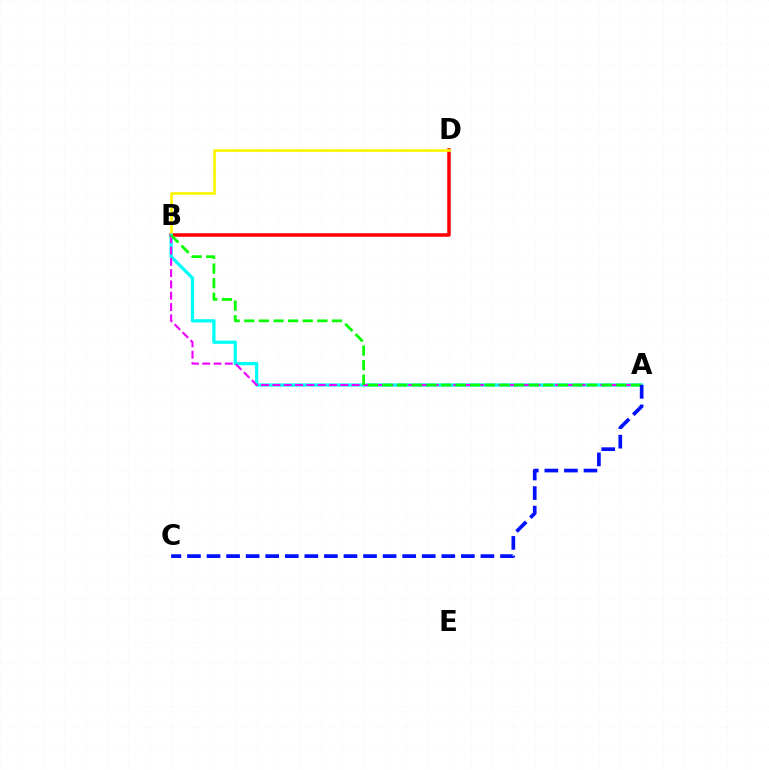{('B', 'D'): [{'color': '#ff0000', 'line_style': 'solid', 'thickness': 2.52}, {'color': '#fcf500', 'line_style': 'solid', 'thickness': 1.92}], ('A', 'B'): [{'color': '#00fff6', 'line_style': 'solid', 'thickness': 2.35}, {'color': '#ee00ff', 'line_style': 'dashed', 'thickness': 1.54}, {'color': '#08ff00', 'line_style': 'dashed', 'thickness': 1.98}], ('A', 'C'): [{'color': '#0010ff', 'line_style': 'dashed', 'thickness': 2.66}]}